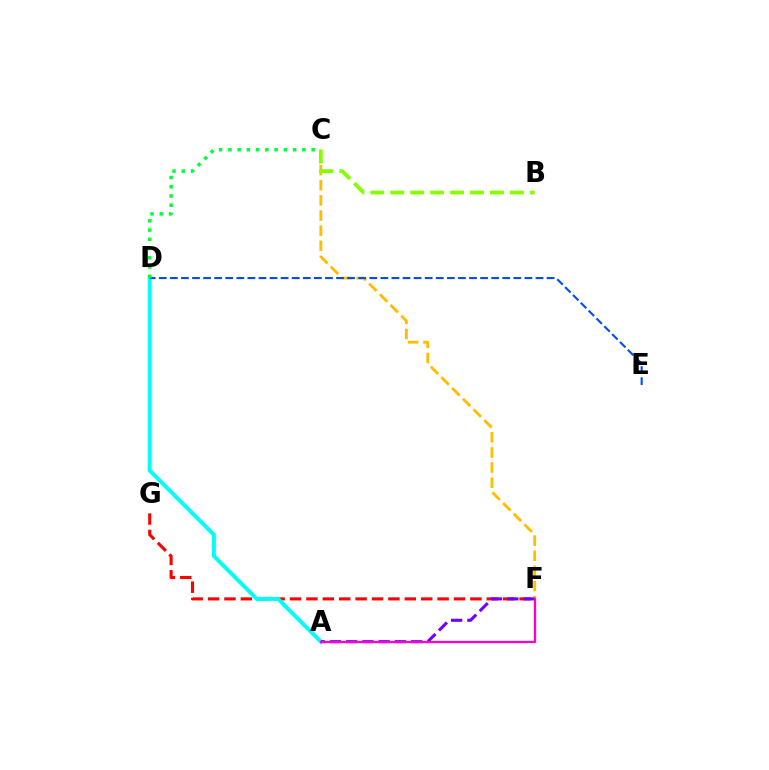{('F', 'G'): [{'color': '#ff0000', 'line_style': 'dashed', 'thickness': 2.23}], ('C', 'F'): [{'color': '#ffbd00', 'line_style': 'dashed', 'thickness': 2.06}], ('A', 'D'): [{'color': '#00fff6', 'line_style': 'solid', 'thickness': 2.85}], ('D', 'E'): [{'color': '#004bff', 'line_style': 'dashed', 'thickness': 1.51}], ('C', 'D'): [{'color': '#00ff39', 'line_style': 'dotted', 'thickness': 2.51}], ('A', 'F'): [{'color': '#7200ff', 'line_style': 'dashed', 'thickness': 2.21}, {'color': '#ff00cf', 'line_style': 'solid', 'thickness': 1.65}], ('B', 'C'): [{'color': '#84ff00', 'line_style': 'dashed', 'thickness': 2.71}]}